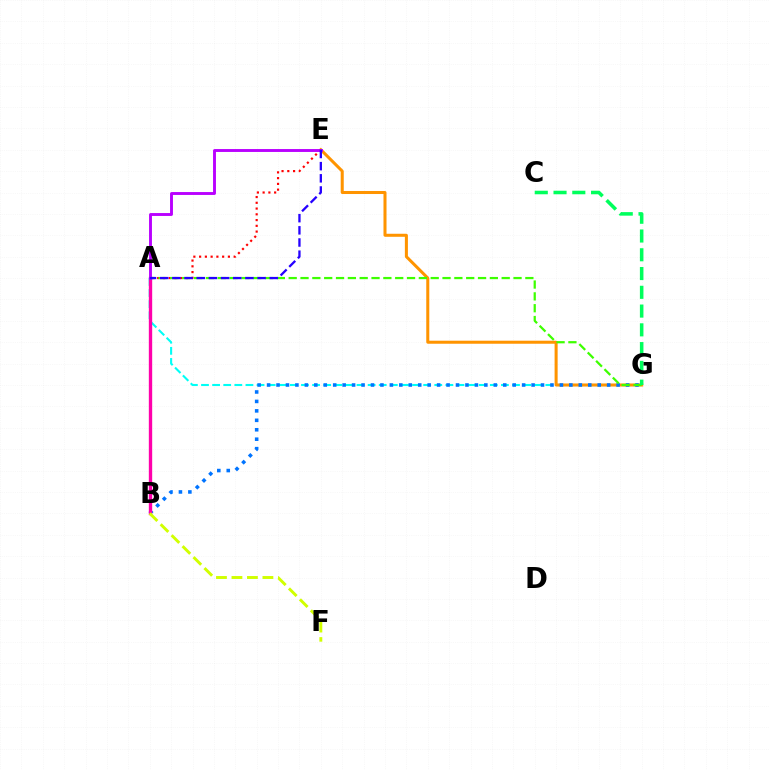{('A', 'G'): [{'color': '#00fff6', 'line_style': 'dashed', 'thickness': 1.51}, {'color': '#3dff00', 'line_style': 'dashed', 'thickness': 1.61}], ('E', 'G'): [{'color': '#ff9400', 'line_style': 'solid', 'thickness': 2.18}], ('B', 'G'): [{'color': '#0074ff', 'line_style': 'dotted', 'thickness': 2.57}], ('A', 'E'): [{'color': '#ff0000', 'line_style': 'dotted', 'thickness': 1.56}, {'color': '#b900ff', 'line_style': 'solid', 'thickness': 2.09}, {'color': '#2500ff', 'line_style': 'dashed', 'thickness': 1.65}], ('A', 'B'): [{'color': '#ff00ac', 'line_style': 'solid', 'thickness': 2.41}], ('C', 'G'): [{'color': '#00ff5c', 'line_style': 'dashed', 'thickness': 2.55}], ('B', 'F'): [{'color': '#d1ff00', 'line_style': 'dashed', 'thickness': 2.1}]}